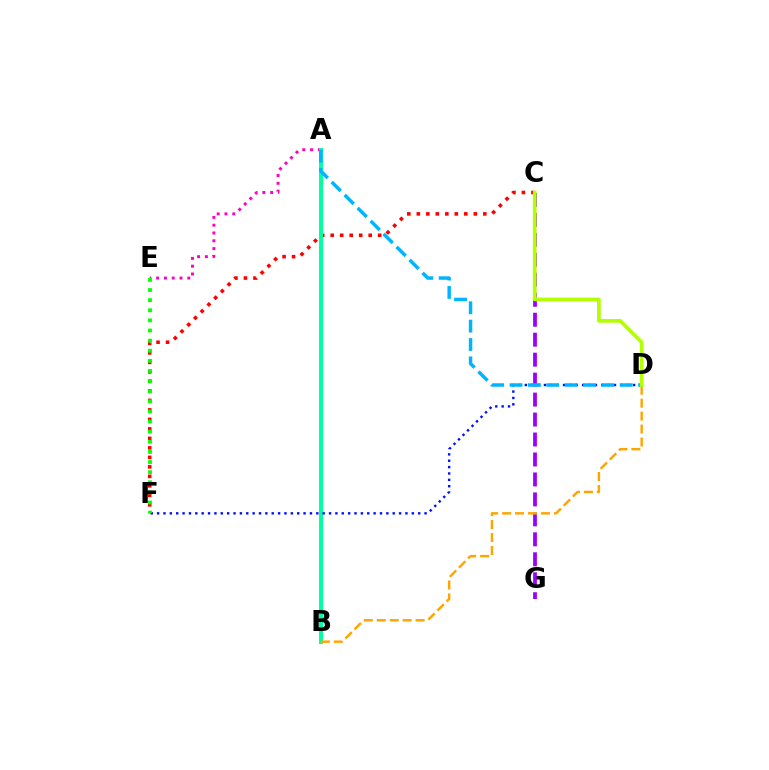{('A', 'E'): [{'color': '#ff00bd', 'line_style': 'dotted', 'thickness': 2.12}], ('C', 'G'): [{'color': '#9b00ff', 'line_style': 'dashed', 'thickness': 2.71}], ('C', 'F'): [{'color': '#ff0000', 'line_style': 'dotted', 'thickness': 2.58}], ('A', 'B'): [{'color': '#00ff9d', 'line_style': 'solid', 'thickness': 2.85}], ('B', 'D'): [{'color': '#ffa500', 'line_style': 'dashed', 'thickness': 1.76}], ('D', 'F'): [{'color': '#0010ff', 'line_style': 'dotted', 'thickness': 1.73}], ('A', 'D'): [{'color': '#00b5ff', 'line_style': 'dashed', 'thickness': 2.49}], ('E', 'F'): [{'color': '#08ff00', 'line_style': 'dotted', 'thickness': 2.75}], ('C', 'D'): [{'color': '#b3ff00', 'line_style': 'solid', 'thickness': 2.67}]}